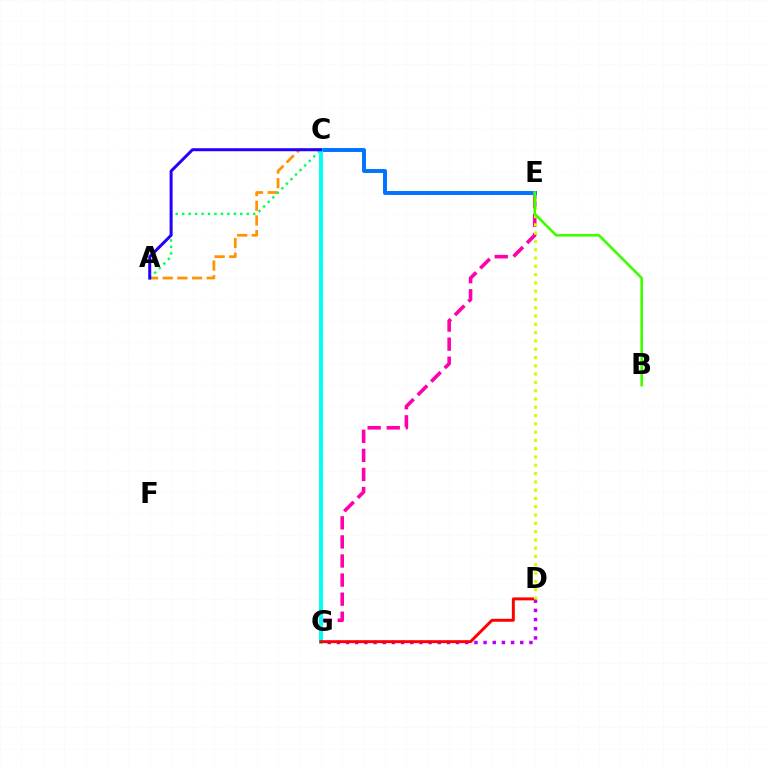{('D', 'G'): [{'color': '#b900ff', 'line_style': 'dotted', 'thickness': 2.49}, {'color': '#ff0000', 'line_style': 'solid', 'thickness': 2.12}], ('E', 'G'): [{'color': '#ff00ac', 'line_style': 'dashed', 'thickness': 2.59}], ('A', 'C'): [{'color': '#ff9400', 'line_style': 'dashed', 'thickness': 1.99}, {'color': '#00ff5c', 'line_style': 'dotted', 'thickness': 1.75}, {'color': '#2500ff', 'line_style': 'solid', 'thickness': 2.16}], ('C', 'E'): [{'color': '#0074ff', 'line_style': 'solid', 'thickness': 2.83}], ('C', 'G'): [{'color': '#00fff6', 'line_style': 'solid', 'thickness': 2.81}], ('D', 'E'): [{'color': '#d1ff00', 'line_style': 'dotted', 'thickness': 2.25}], ('B', 'E'): [{'color': '#3dff00', 'line_style': 'solid', 'thickness': 1.91}]}